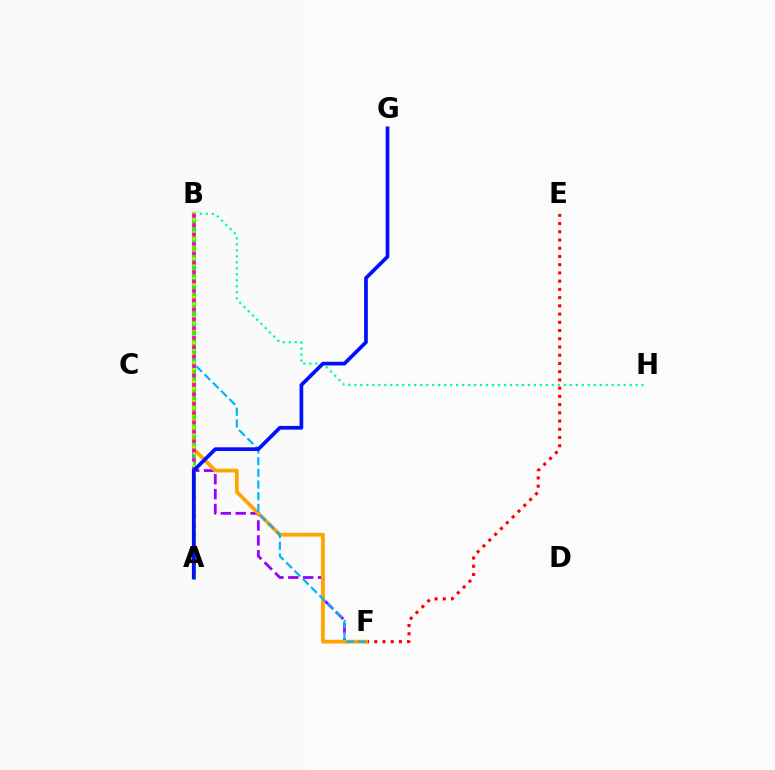{('E', 'F'): [{'color': '#ff0000', 'line_style': 'dotted', 'thickness': 2.24}], ('B', 'F'): [{'color': '#9b00ff', 'line_style': 'dashed', 'thickness': 2.02}, {'color': '#ffa500', 'line_style': 'solid', 'thickness': 2.72}, {'color': '#00b5ff', 'line_style': 'dashed', 'thickness': 1.59}], ('A', 'B'): [{'color': '#08ff00', 'line_style': 'solid', 'thickness': 1.91}, {'color': '#b3ff00', 'line_style': 'dotted', 'thickness': 1.77}, {'color': '#ff00bd', 'line_style': 'dotted', 'thickness': 2.55}], ('B', 'H'): [{'color': '#00ff9d', 'line_style': 'dotted', 'thickness': 1.63}], ('A', 'G'): [{'color': '#0010ff', 'line_style': 'solid', 'thickness': 2.67}]}